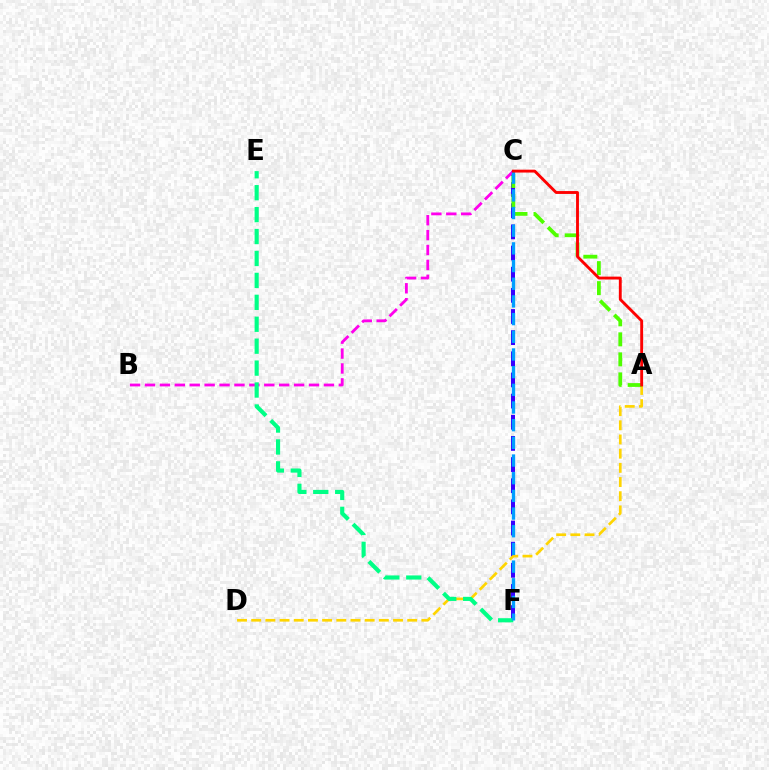{('C', 'F'): [{'color': '#3700ff', 'line_style': 'dashed', 'thickness': 2.87}, {'color': '#009eff', 'line_style': 'dashed', 'thickness': 2.4}], ('A', 'D'): [{'color': '#ffd500', 'line_style': 'dashed', 'thickness': 1.93}], ('A', 'C'): [{'color': '#4fff00', 'line_style': 'dashed', 'thickness': 2.72}, {'color': '#ff0000', 'line_style': 'solid', 'thickness': 2.07}], ('B', 'C'): [{'color': '#ff00ed', 'line_style': 'dashed', 'thickness': 2.03}], ('E', 'F'): [{'color': '#00ff86', 'line_style': 'dashed', 'thickness': 2.98}]}